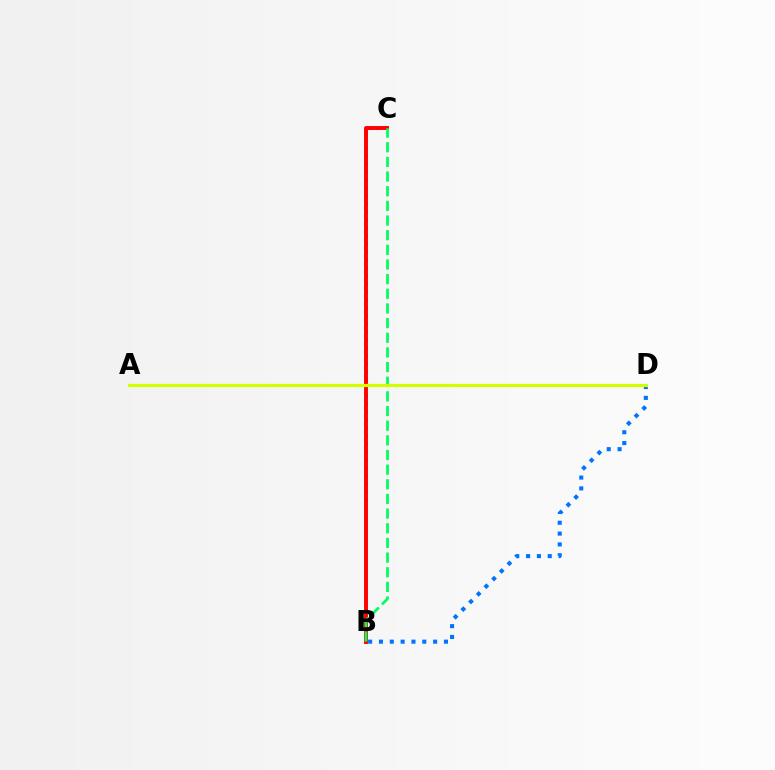{('B', 'C'): [{'color': '#b900ff', 'line_style': 'dotted', 'thickness': 2.16}, {'color': '#ff0000', 'line_style': 'solid', 'thickness': 2.81}, {'color': '#00ff5c', 'line_style': 'dashed', 'thickness': 1.99}], ('B', 'D'): [{'color': '#0074ff', 'line_style': 'dotted', 'thickness': 2.94}], ('A', 'D'): [{'color': '#d1ff00', 'line_style': 'solid', 'thickness': 2.3}]}